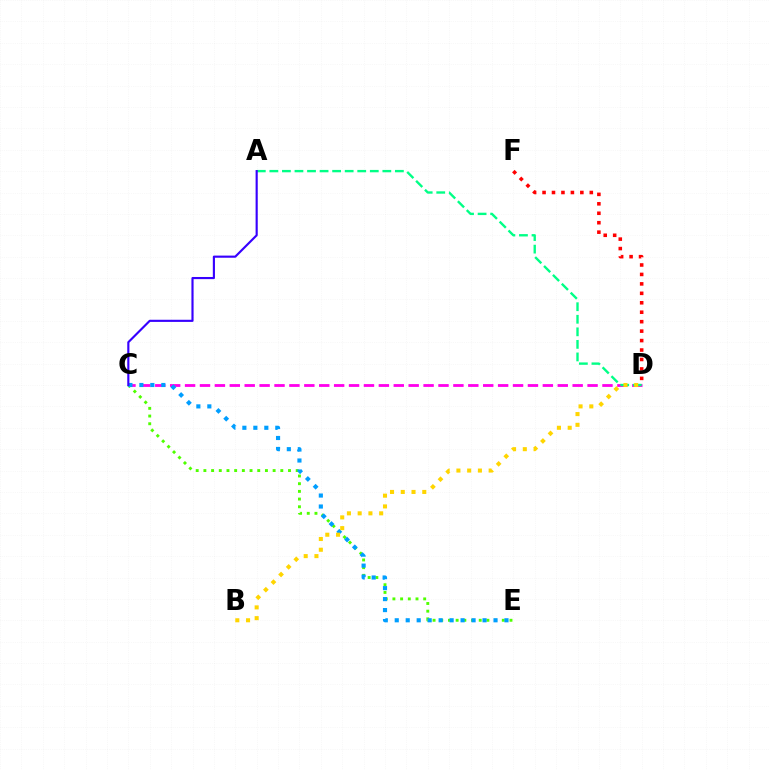{('C', 'D'): [{'color': '#ff00ed', 'line_style': 'dashed', 'thickness': 2.03}], ('C', 'E'): [{'color': '#4fff00', 'line_style': 'dotted', 'thickness': 2.09}, {'color': '#009eff', 'line_style': 'dotted', 'thickness': 2.98}], ('D', 'F'): [{'color': '#ff0000', 'line_style': 'dotted', 'thickness': 2.57}], ('A', 'D'): [{'color': '#00ff86', 'line_style': 'dashed', 'thickness': 1.71}], ('A', 'C'): [{'color': '#3700ff', 'line_style': 'solid', 'thickness': 1.54}], ('B', 'D'): [{'color': '#ffd500', 'line_style': 'dotted', 'thickness': 2.92}]}